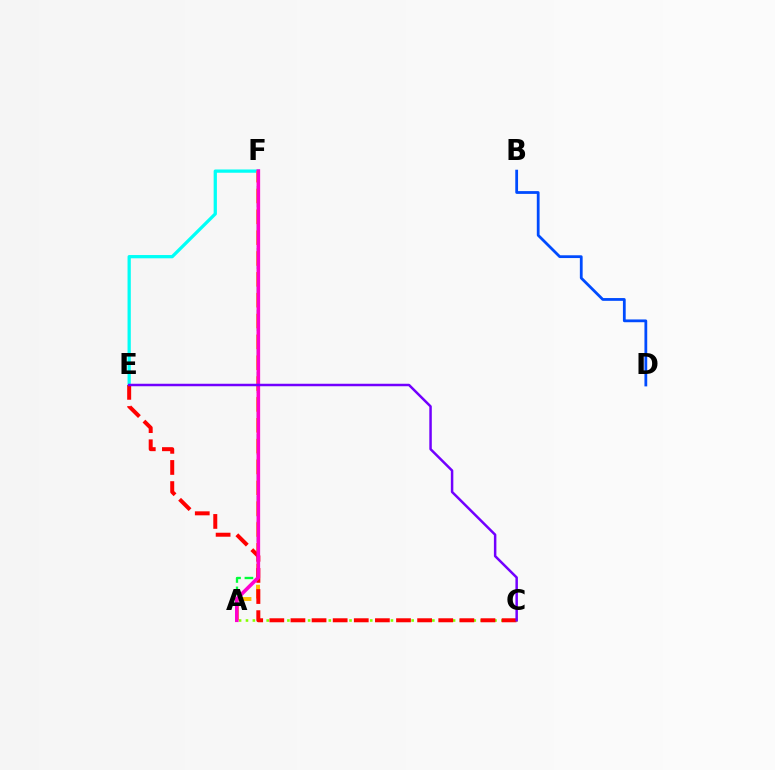{('B', 'D'): [{'color': '#004bff', 'line_style': 'solid', 'thickness': 2.0}], ('E', 'F'): [{'color': '#00fff6', 'line_style': 'solid', 'thickness': 2.35}], ('A', 'C'): [{'color': '#84ff00', 'line_style': 'dotted', 'thickness': 1.88}], ('A', 'F'): [{'color': '#00ff39', 'line_style': 'dashed', 'thickness': 1.68}, {'color': '#ffbd00', 'line_style': 'dashed', 'thickness': 2.83}, {'color': '#ff00cf', 'line_style': 'solid', 'thickness': 2.6}], ('C', 'E'): [{'color': '#ff0000', 'line_style': 'dashed', 'thickness': 2.87}, {'color': '#7200ff', 'line_style': 'solid', 'thickness': 1.79}]}